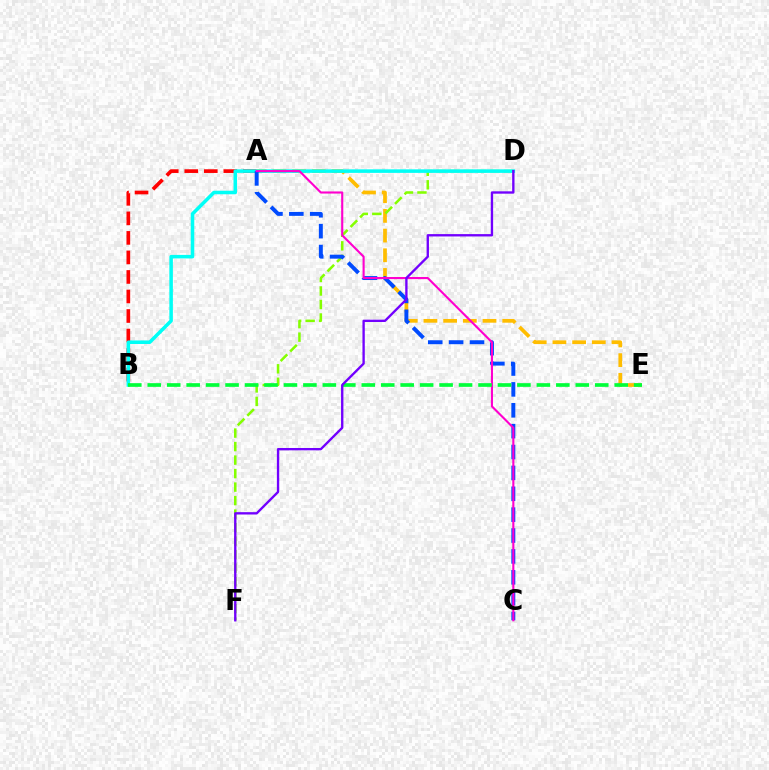{('A', 'B'): [{'color': '#ff0000', 'line_style': 'dashed', 'thickness': 2.65}], ('A', 'E'): [{'color': '#ffbd00', 'line_style': 'dashed', 'thickness': 2.68}], ('D', 'F'): [{'color': '#84ff00', 'line_style': 'dashed', 'thickness': 1.83}, {'color': '#7200ff', 'line_style': 'solid', 'thickness': 1.69}], ('B', 'D'): [{'color': '#00fff6', 'line_style': 'solid', 'thickness': 2.55}], ('A', 'C'): [{'color': '#004bff', 'line_style': 'dashed', 'thickness': 2.84}, {'color': '#ff00cf', 'line_style': 'solid', 'thickness': 1.52}], ('B', 'E'): [{'color': '#00ff39', 'line_style': 'dashed', 'thickness': 2.64}]}